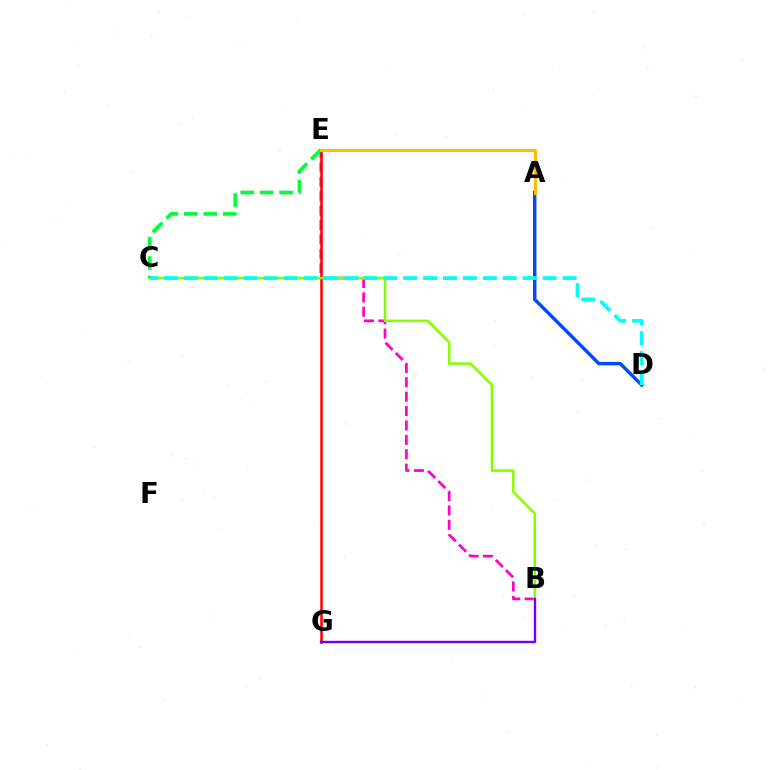{('A', 'D'): [{'color': '#004bff', 'line_style': 'solid', 'thickness': 2.47}], ('B', 'E'): [{'color': '#ff00cf', 'line_style': 'dashed', 'thickness': 1.96}], ('E', 'G'): [{'color': '#ff0000', 'line_style': 'solid', 'thickness': 1.83}], ('B', 'C'): [{'color': '#84ff00', 'line_style': 'solid', 'thickness': 1.83}], ('C', 'E'): [{'color': '#00ff39', 'line_style': 'dashed', 'thickness': 2.64}], ('C', 'D'): [{'color': '#00fff6', 'line_style': 'dashed', 'thickness': 2.71}], ('A', 'E'): [{'color': '#ffbd00', 'line_style': 'solid', 'thickness': 2.17}], ('B', 'G'): [{'color': '#7200ff', 'line_style': 'solid', 'thickness': 1.72}]}